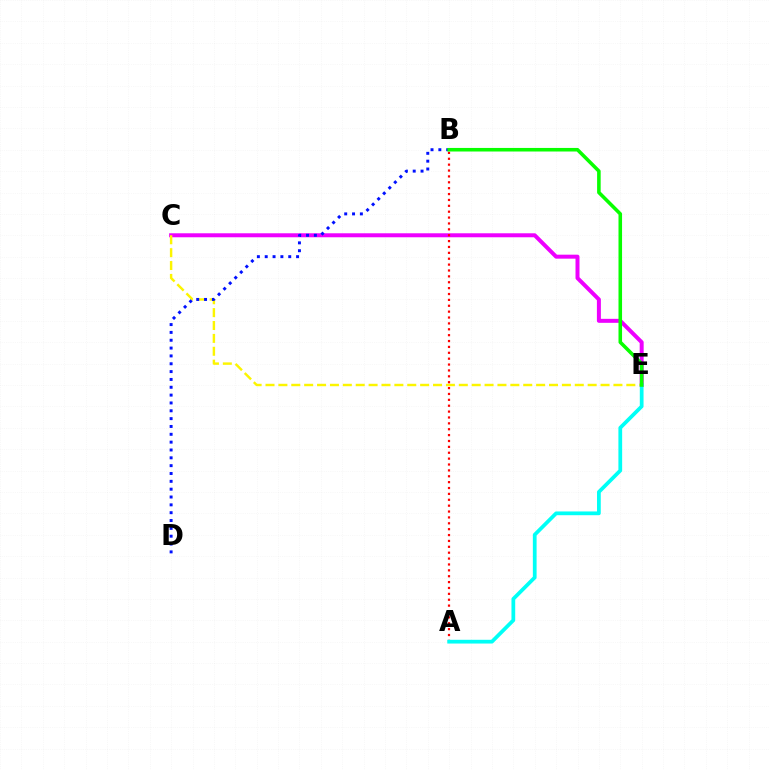{('C', 'E'): [{'color': '#ee00ff', 'line_style': 'solid', 'thickness': 2.87}, {'color': '#fcf500', 'line_style': 'dashed', 'thickness': 1.75}], ('A', 'B'): [{'color': '#ff0000', 'line_style': 'dotted', 'thickness': 1.6}], ('B', 'D'): [{'color': '#0010ff', 'line_style': 'dotted', 'thickness': 2.13}], ('A', 'E'): [{'color': '#00fff6', 'line_style': 'solid', 'thickness': 2.7}], ('B', 'E'): [{'color': '#08ff00', 'line_style': 'solid', 'thickness': 2.57}]}